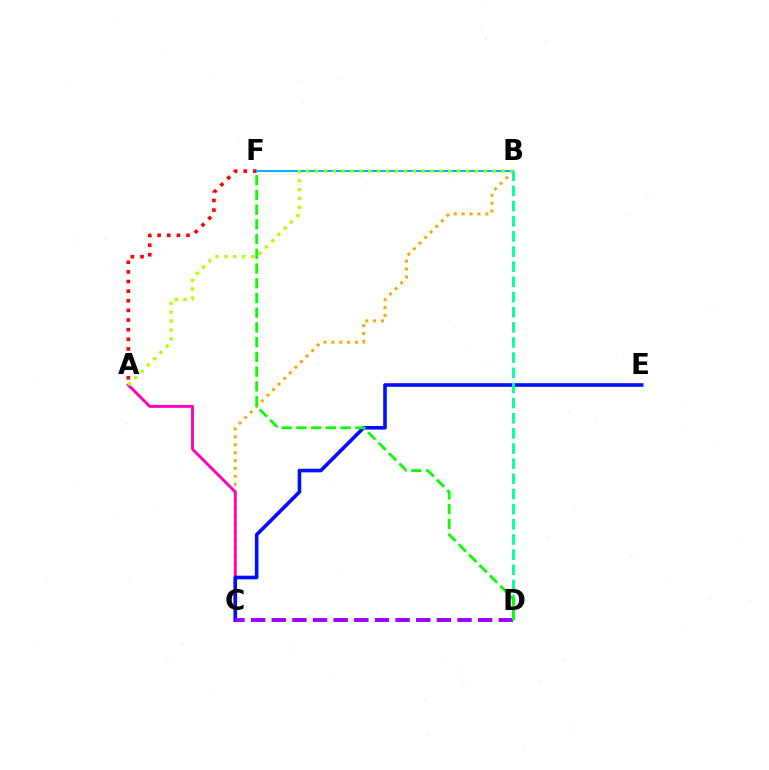{('B', 'C'): [{'color': '#ffa500', 'line_style': 'dotted', 'thickness': 2.14}], ('A', 'C'): [{'color': '#ff00bd', 'line_style': 'solid', 'thickness': 2.09}], ('A', 'F'): [{'color': '#ff0000', 'line_style': 'dotted', 'thickness': 2.62}], ('B', 'F'): [{'color': '#00b5ff', 'line_style': 'solid', 'thickness': 1.5}], ('A', 'B'): [{'color': '#b3ff00', 'line_style': 'dotted', 'thickness': 2.41}], ('C', 'E'): [{'color': '#0010ff', 'line_style': 'solid', 'thickness': 2.6}], ('B', 'D'): [{'color': '#00ff9d', 'line_style': 'dashed', 'thickness': 2.06}], ('C', 'D'): [{'color': '#9b00ff', 'line_style': 'dashed', 'thickness': 2.8}], ('D', 'F'): [{'color': '#08ff00', 'line_style': 'dashed', 'thickness': 2.0}]}